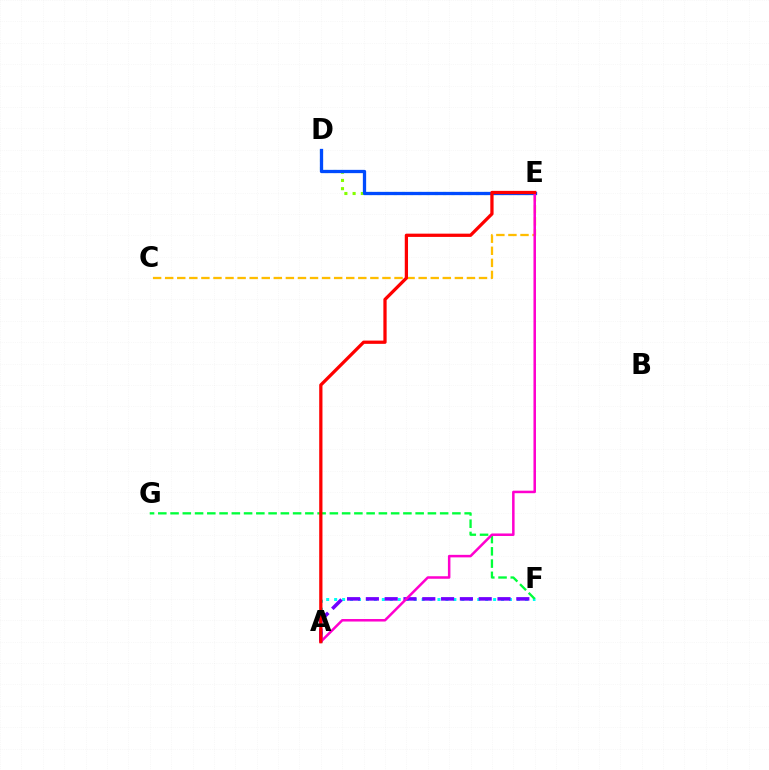{('A', 'F'): [{'color': '#00fff6', 'line_style': 'dotted', 'thickness': 2.16}, {'color': '#7200ff', 'line_style': 'dashed', 'thickness': 2.55}], ('D', 'E'): [{'color': '#84ff00', 'line_style': 'dotted', 'thickness': 2.24}, {'color': '#004bff', 'line_style': 'solid', 'thickness': 2.36}], ('F', 'G'): [{'color': '#00ff39', 'line_style': 'dashed', 'thickness': 1.66}], ('C', 'E'): [{'color': '#ffbd00', 'line_style': 'dashed', 'thickness': 1.64}], ('A', 'E'): [{'color': '#ff00cf', 'line_style': 'solid', 'thickness': 1.81}, {'color': '#ff0000', 'line_style': 'solid', 'thickness': 2.35}]}